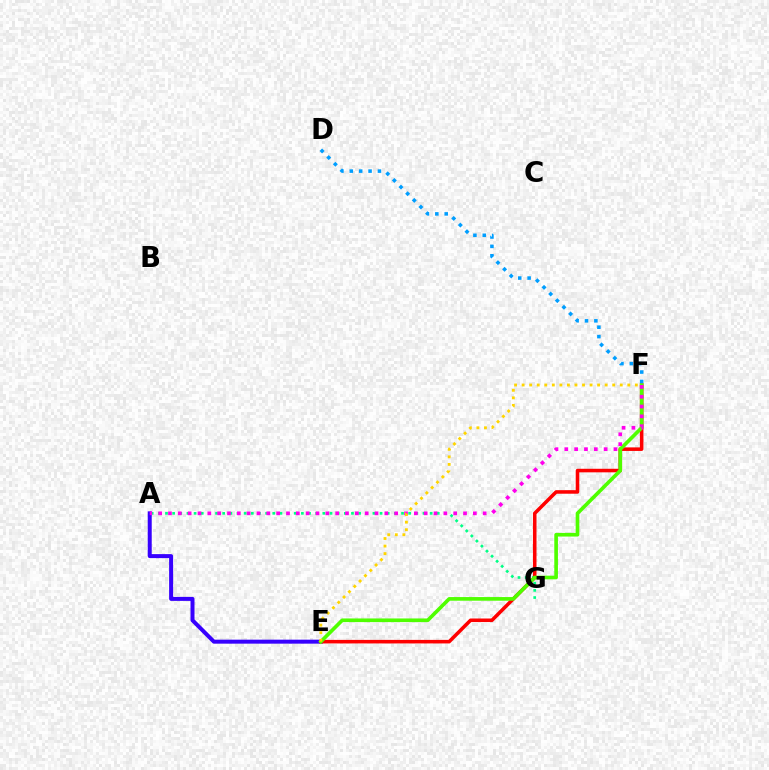{('A', 'E'): [{'color': '#3700ff', 'line_style': 'solid', 'thickness': 2.88}], ('A', 'G'): [{'color': '#00ff86', 'line_style': 'dotted', 'thickness': 1.94}], ('E', 'F'): [{'color': '#ff0000', 'line_style': 'solid', 'thickness': 2.56}, {'color': '#4fff00', 'line_style': 'solid', 'thickness': 2.63}, {'color': '#ffd500', 'line_style': 'dotted', 'thickness': 2.05}], ('A', 'F'): [{'color': '#ff00ed', 'line_style': 'dotted', 'thickness': 2.67}], ('D', 'F'): [{'color': '#009eff', 'line_style': 'dotted', 'thickness': 2.55}]}